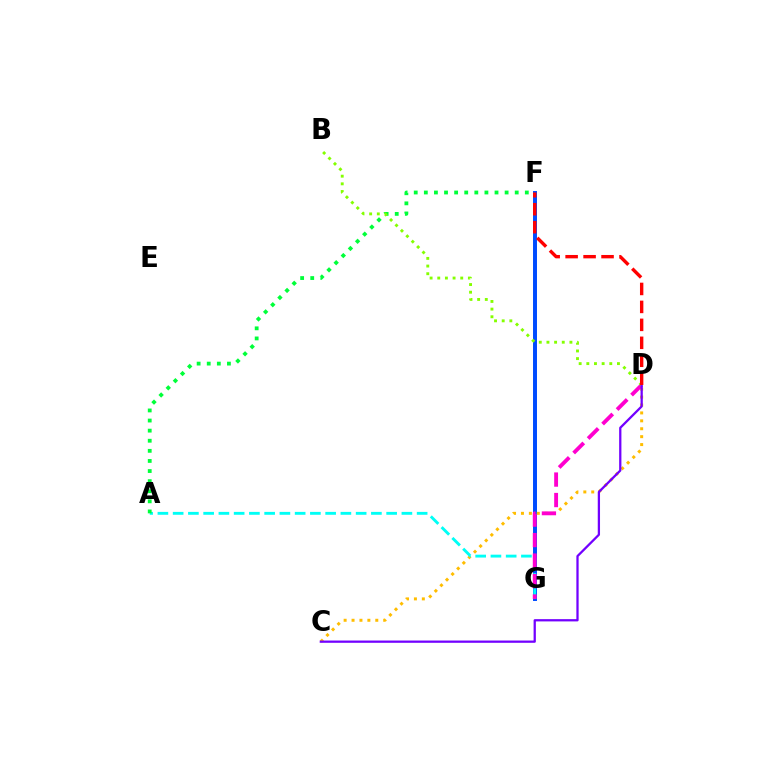{('F', 'G'): [{'color': '#004bff', 'line_style': 'solid', 'thickness': 2.85}], ('C', 'D'): [{'color': '#ffbd00', 'line_style': 'dotted', 'thickness': 2.15}, {'color': '#7200ff', 'line_style': 'solid', 'thickness': 1.63}], ('A', 'G'): [{'color': '#00fff6', 'line_style': 'dashed', 'thickness': 2.07}], ('A', 'F'): [{'color': '#00ff39', 'line_style': 'dotted', 'thickness': 2.74}], ('D', 'G'): [{'color': '#ff00cf', 'line_style': 'dashed', 'thickness': 2.78}], ('B', 'D'): [{'color': '#84ff00', 'line_style': 'dotted', 'thickness': 2.08}], ('D', 'F'): [{'color': '#ff0000', 'line_style': 'dashed', 'thickness': 2.44}]}